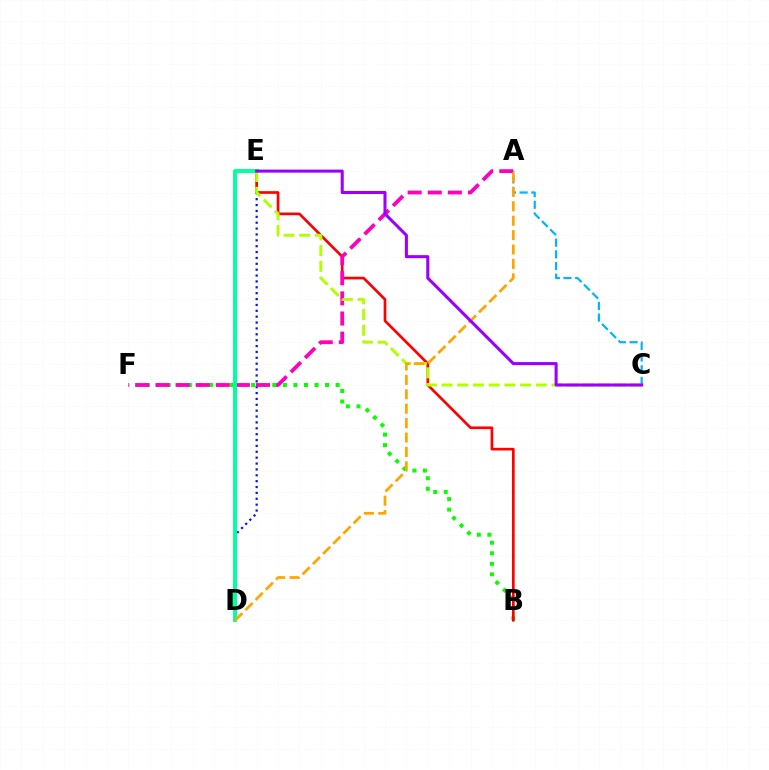{('A', 'C'): [{'color': '#00b5ff', 'line_style': 'dashed', 'thickness': 1.59}], ('B', 'F'): [{'color': '#08ff00', 'line_style': 'dotted', 'thickness': 2.87}], ('D', 'E'): [{'color': '#0010ff', 'line_style': 'dotted', 'thickness': 1.6}, {'color': '#00ff9d', 'line_style': 'solid', 'thickness': 2.81}], ('B', 'E'): [{'color': '#ff0000', 'line_style': 'solid', 'thickness': 1.93}], ('A', 'F'): [{'color': '#ff00bd', 'line_style': 'dashed', 'thickness': 2.73}], ('C', 'E'): [{'color': '#b3ff00', 'line_style': 'dashed', 'thickness': 2.13}, {'color': '#9b00ff', 'line_style': 'solid', 'thickness': 2.2}], ('A', 'D'): [{'color': '#ffa500', 'line_style': 'dashed', 'thickness': 1.96}]}